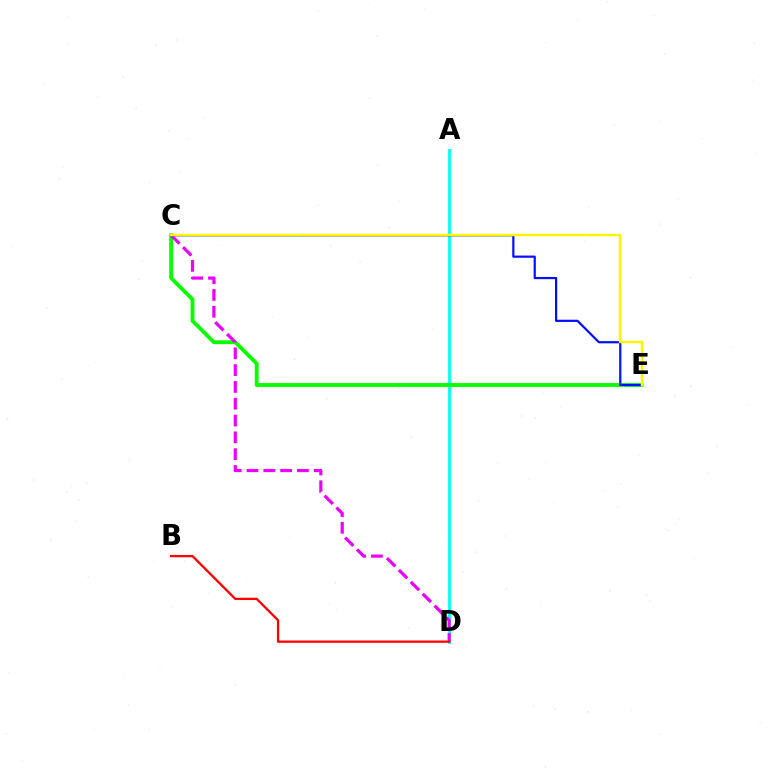{('A', 'D'): [{'color': '#00fff6', 'line_style': 'solid', 'thickness': 2.03}], ('C', 'E'): [{'color': '#08ff00', 'line_style': 'solid', 'thickness': 2.77}, {'color': '#0010ff', 'line_style': 'solid', 'thickness': 1.59}, {'color': '#fcf500', 'line_style': 'solid', 'thickness': 1.79}], ('C', 'D'): [{'color': '#ee00ff', 'line_style': 'dashed', 'thickness': 2.28}], ('B', 'D'): [{'color': '#ff0000', 'line_style': 'solid', 'thickness': 1.64}]}